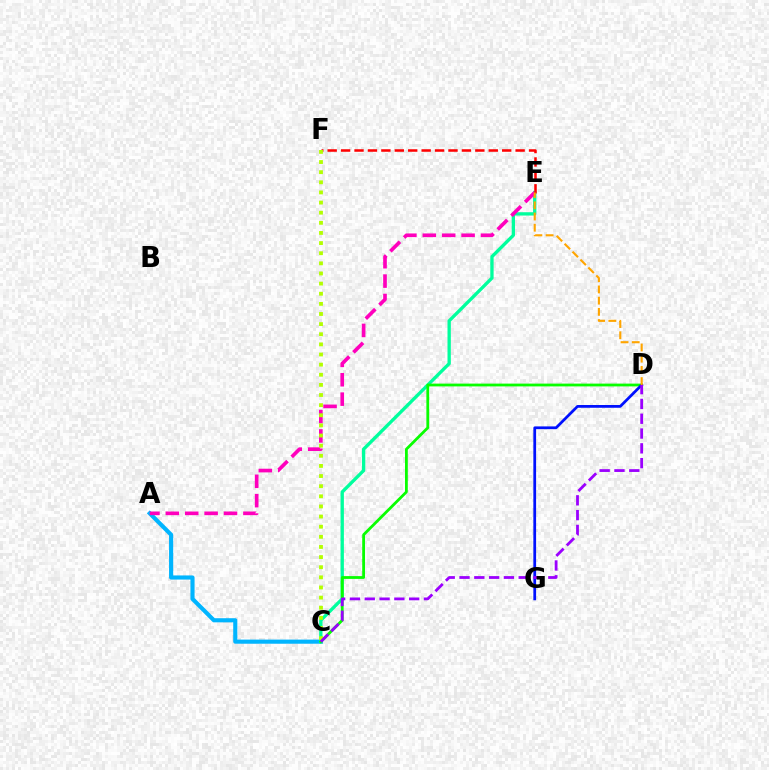{('A', 'C'): [{'color': '#00b5ff', 'line_style': 'solid', 'thickness': 2.97}], ('C', 'E'): [{'color': '#00ff9d', 'line_style': 'solid', 'thickness': 2.4}], ('C', 'D'): [{'color': '#08ff00', 'line_style': 'solid', 'thickness': 2.01}, {'color': '#9b00ff', 'line_style': 'dashed', 'thickness': 2.01}], ('A', 'E'): [{'color': '#ff00bd', 'line_style': 'dashed', 'thickness': 2.63}], ('D', 'G'): [{'color': '#0010ff', 'line_style': 'solid', 'thickness': 1.98}], ('E', 'F'): [{'color': '#ff0000', 'line_style': 'dashed', 'thickness': 1.82}], ('C', 'F'): [{'color': '#b3ff00', 'line_style': 'dotted', 'thickness': 2.75}], ('D', 'E'): [{'color': '#ffa500', 'line_style': 'dashed', 'thickness': 1.52}]}